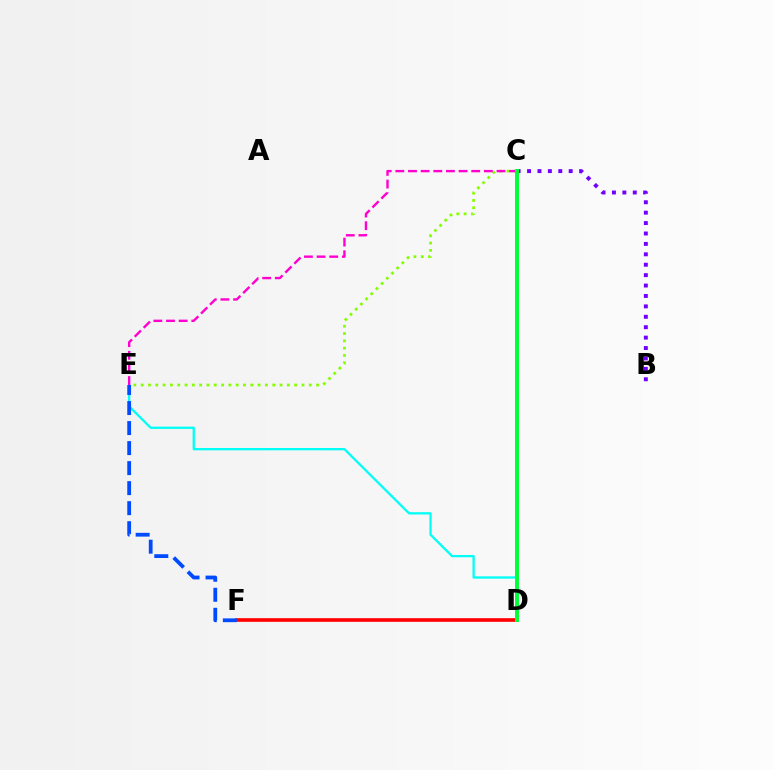{('D', 'F'): [{'color': '#ff0000', 'line_style': 'solid', 'thickness': 2.63}], ('D', 'E'): [{'color': '#00fff6', 'line_style': 'solid', 'thickness': 1.64}], ('C', 'E'): [{'color': '#84ff00', 'line_style': 'dotted', 'thickness': 1.99}, {'color': '#ff00cf', 'line_style': 'dashed', 'thickness': 1.72}], ('B', 'C'): [{'color': '#7200ff', 'line_style': 'dotted', 'thickness': 2.83}], ('E', 'F'): [{'color': '#004bff', 'line_style': 'dashed', 'thickness': 2.72}], ('C', 'D'): [{'color': '#ffbd00', 'line_style': 'dashed', 'thickness': 1.57}, {'color': '#00ff39', 'line_style': 'solid', 'thickness': 2.84}]}